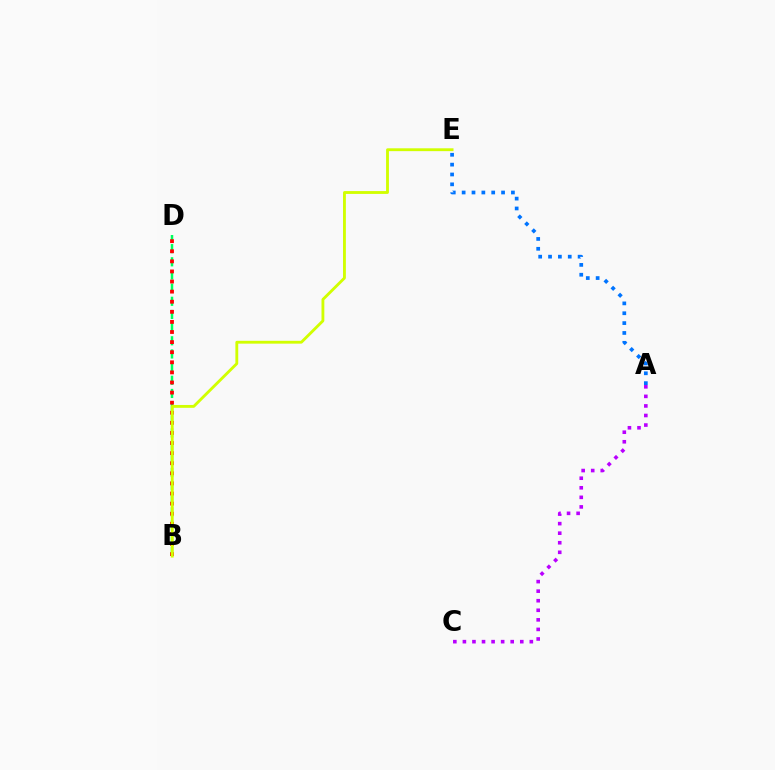{('A', 'C'): [{'color': '#b900ff', 'line_style': 'dotted', 'thickness': 2.6}], ('B', 'D'): [{'color': '#00ff5c', 'line_style': 'dashed', 'thickness': 1.79}, {'color': '#ff0000', 'line_style': 'dotted', 'thickness': 2.74}], ('A', 'E'): [{'color': '#0074ff', 'line_style': 'dotted', 'thickness': 2.68}], ('B', 'E'): [{'color': '#d1ff00', 'line_style': 'solid', 'thickness': 2.05}]}